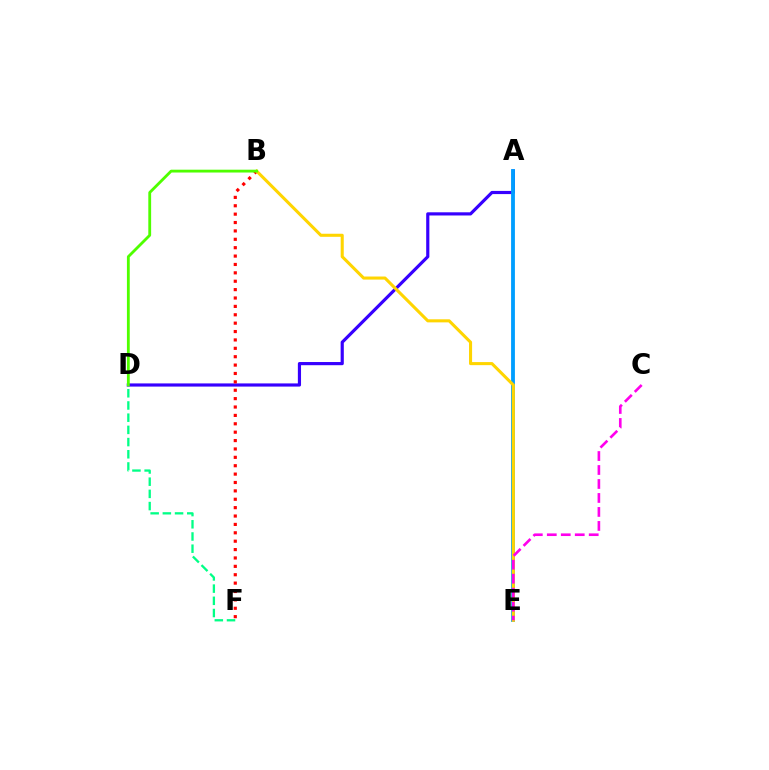{('A', 'D'): [{'color': '#3700ff', 'line_style': 'solid', 'thickness': 2.28}], ('A', 'E'): [{'color': '#009eff', 'line_style': 'solid', 'thickness': 2.75}], ('B', 'F'): [{'color': '#ff0000', 'line_style': 'dotted', 'thickness': 2.28}], ('B', 'E'): [{'color': '#ffd500', 'line_style': 'solid', 'thickness': 2.21}], ('D', 'F'): [{'color': '#00ff86', 'line_style': 'dashed', 'thickness': 1.66}], ('C', 'E'): [{'color': '#ff00ed', 'line_style': 'dashed', 'thickness': 1.9}], ('B', 'D'): [{'color': '#4fff00', 'line_style': 'solid', 'thickness': 2.03}]}